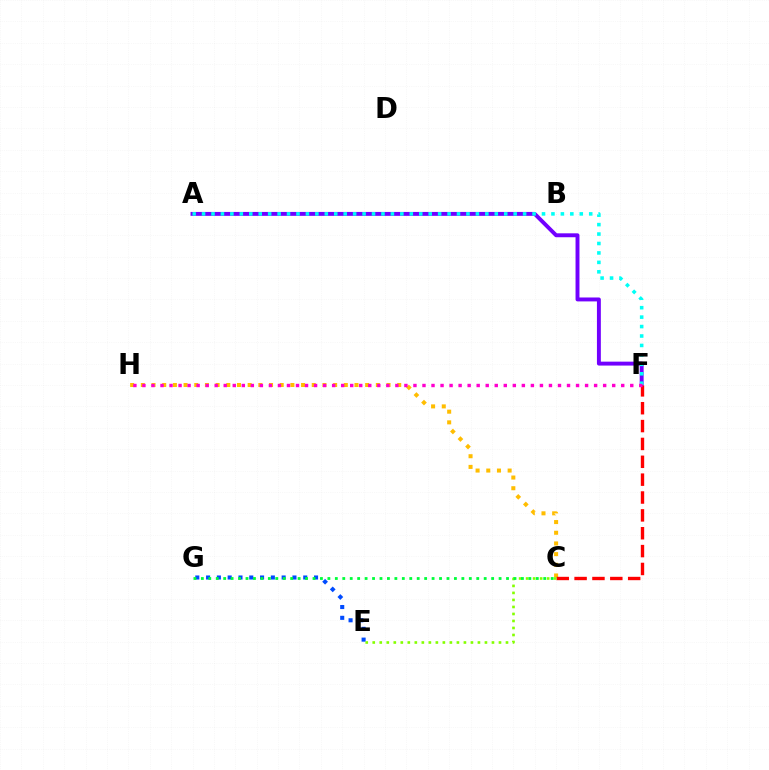{('A', 'F'): [{'color': '#7200ff', 'line_style': 'solid', 'thickness': 2.82}, {'color': '#00fff6', 'line_style': 'dotted', 'thickness': 2.57}], ('C', 'H'): [{'color': '#ffbd00', 'line_style': 'dotted', 'thickness': 2.9}], ('E', 'G'): [{'color': '#004bff', 'line_style': 'dotted', 'thickness': 2.93}], ('C', 'F'): [{'color': '#ff0000', 'line_style': 'dashed', 'thickness': 2.43}], ('C', 'E'): [{'color': '#84ff00', 'line_style': 'dotted', 'thickness': 1.91}], ('F', 'H'): [{'color': '#ff00cf', 'line_style': 'dotted', 'thickness': 2.45}], ('C', 'G'): [{'color': '#00ff39', 'line_style': 'dotted', 'thickness': 2.02}]}